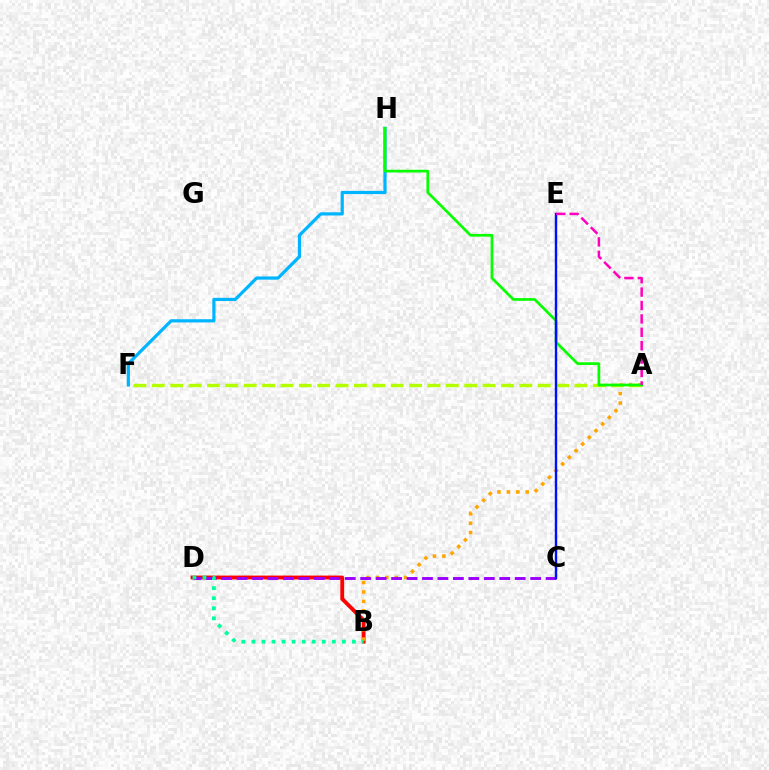{('B', 'D'): [{'color': '#ff0000', 'line_style': 'solid', 'thickness': 2.77}, {'color': '#00ff9d', 'line_style': 'dotted', 'thickness': 2.73}], ('A', 'B'): [{'color': '#ffa500', 'line_style': 'dotted', 'thickness': 2.56}], ('F', 'H'): [{'color': '#00b5ff', 'line_style': 'solid', 'thickness': 2.31}], ('C', 'D'): [{'color': '#9b00ff', 'line_style': 'dashed', 'thickness': 2.1}], ('A', 'F'): [{'color': '#b3ff00', 'line_style': 'dashed', 'thickness': 2.5}], ('A', 'H'): [{'color': '#08ff00', 'line_style': 'solid', 'thickness': 1.95}], ('C', 'E'): [{'color': '#0010ff', 'line_style': 'solid', 'thickness': 1.74}], ('A', 'E'): [{'color': '#ff00bd', 'line_style': 'dashed', 'thickness': 1.82}]}